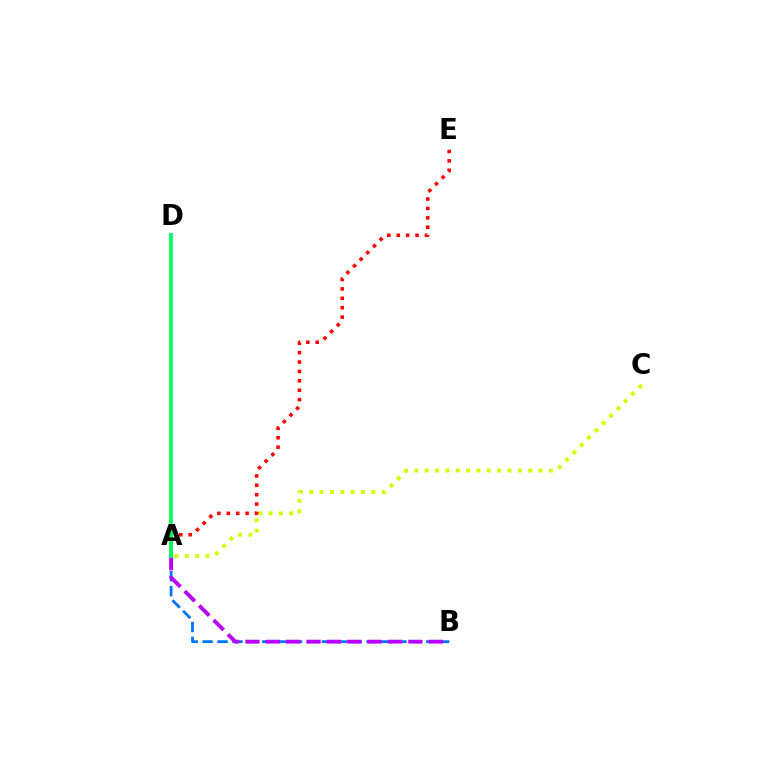{('A', 'B'): [{'color': '#0074ff', 'line_style': 'dashed', 'thickness': 2.03}, {'color': '#b900ff', 'line_style': 'dashed', 'thickness': 2.77}], ('A', 'C'): [{'color': '#d1ff00', 'line_style': 'dotted', 'thickness': 2.81}], ('A', 'E'): [{'color': '#ff0000', 'line_style': 'dotted', 'thickness': 2.55}], ('A', 'D'): [{'color': '#00ff5c', 'line_style': 'solid', 'thickness': 2.77}]}